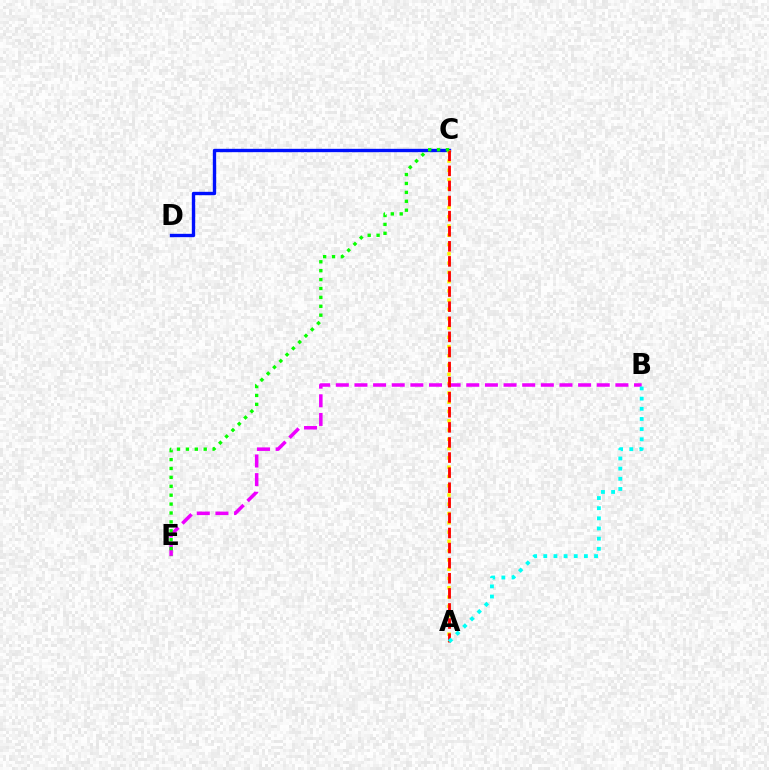{('C', 'D'): [{'color': '#0010ff', 'line_style': 'solid', 'thickness': 2.42}], ('A', 'C'): [{'color': '#fcf500', 'line_style': 'dotted', 'thickness': 2.52}, {'color': '#ff0000', 'line_style': 'dashed', 'thickness': 2.05}], ('B', 'E'): [{'color': '#ee00ff', 'line_style': 'dashed', 'thickness': 2.53}], ('C', 'E'): [{'color': '#08ff00', 'line_style': 'dotted', 'thickness': 2.42}], ('A', 'B'): [{'color': '#00fff6', 'line_style': 'dotted', 'thickness': 2.76}]}